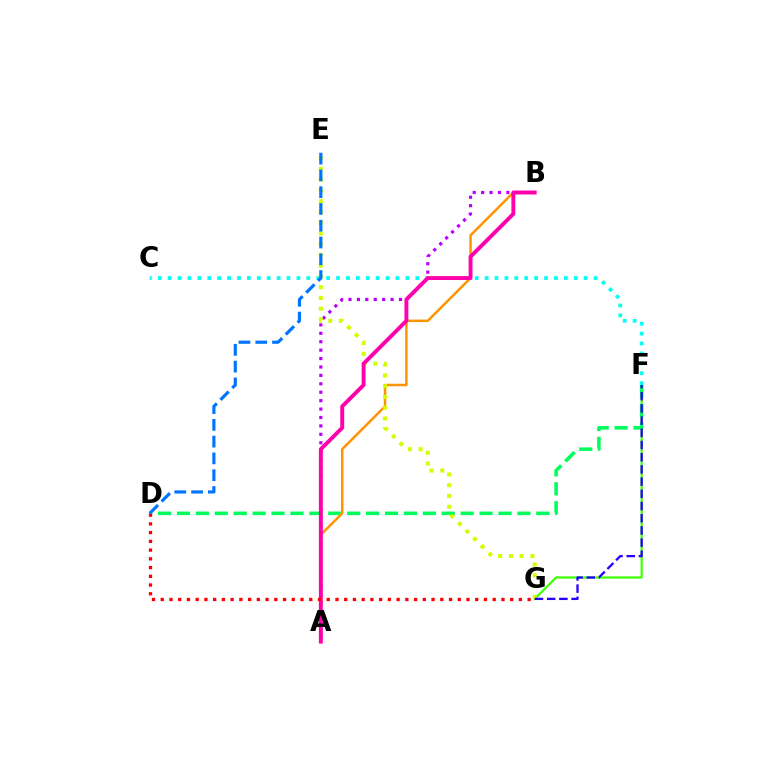{('F', 'G'): [{'color': '#3dff00', 'line_style': 'solid', 'thickness': 1.58}, {'color': '#2500ff', 'line_style': 'dashed', 'thickness': 1.66}], ('D', 'F'): [{'color': '#00ff5c', 'line_style': 'dashed', 'thickness': 2.57}], ('A', 'B'): [{'color': '#b900ff', 'line_style': 'dotted', 'thickness': 2.29}, {'color': '#ff9400', 'line_style': 'solid', 'thickness': 1.79}, {'color': '#ff00ac', 'line_style': 'solid', 'thickness': 2.81}], ('C', 'F'): [{'color': '#00fff6', 'line_style': 'dotted', 'thickness': 2.69}], ('E', 'G'): [{'color': '#d1ff00', 'line_style': 'dotted', 'thickness': 2.92}], ('D', 'G'): [{'color': '#ff0000', 'line_style': 'dotted', 'thickness': 2.37}], ('D', 'E'): [{'color': '#0074ff', 'line_style': 'dashed', 'thickness': 2.28}]}